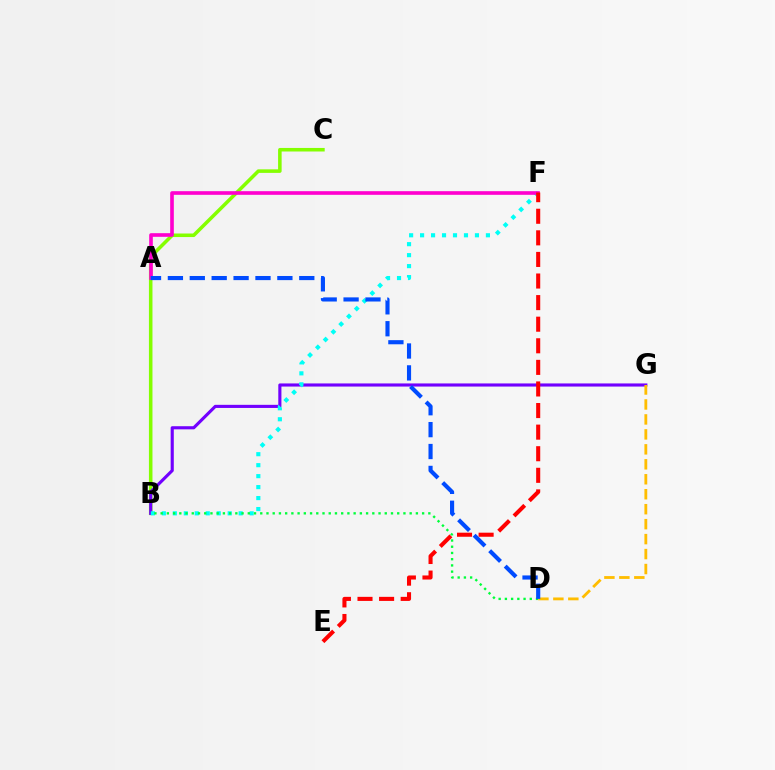{('B', 'C'): [{'color': '#84ff00', 'line_style': 'solid', 'thickness': 2.55}], ('B', 'G'): [{'color': '#7200ff', 'line_style': 'solid', 'thickness': 2.25}], ('B', 'F'): [{'color': '#00fff6', 'line_style': 'dotted', 'thickness': 2.98}], ('B', 'D'): [{'color': '#00ff39', 'line_style': 'dotted', 'thickness': 1.69}], ('A', 'F'): [{'color': '#ff00cf', 'line_style': 'solid', 'thickness': 2.62}], ('D', 'G'): [{'color': '#ffbd00', 'line_style': 'dashed', 'thickness': 2.03}], ('A', 'D'): [{'color': '#004bff', 'line_style': 'dashed', 'thickness': 2.97}], ('E', 'F'): [{'color': '#ff0000', 'line_style': 'dashed', 'thickness': 2.93}]}